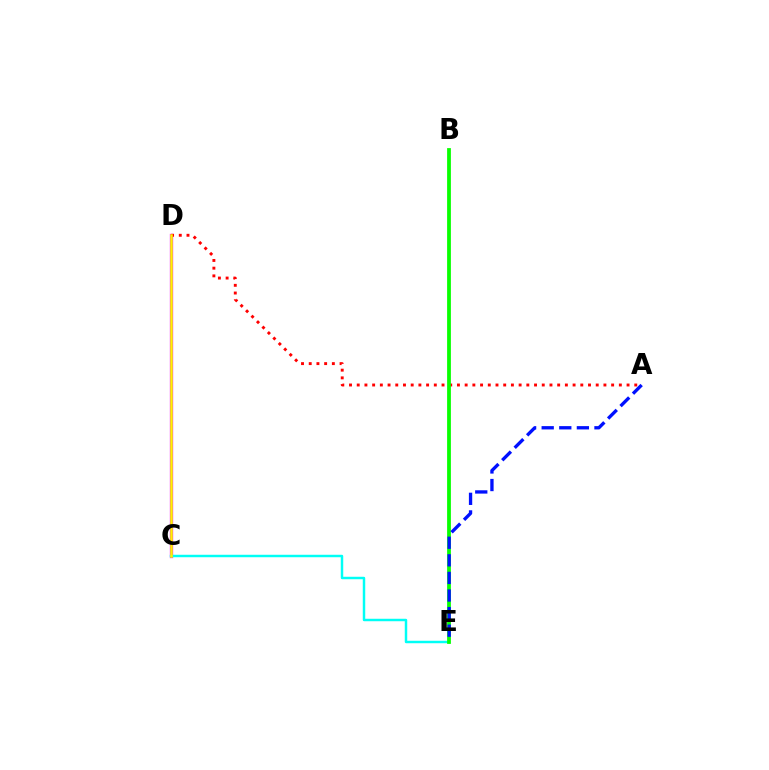{('C', 'D'): [{'color': '#ee00ff', 'line_style': 'solid', 'thickness': 2.37}, {'color': '#fcf500', 'line_style': 'solid', 'thickness': 1.83}], ('A', 'D'): [{'color': '#ff0000', 'line_style': 'dotted', 'thickness': 2.09}], ('C', 'E'): [{'color': '#00fff6', 'line_style': 'solid', 'thickness': 1.77}], ('B', 'E'): [{'color': '#08ff00', 'line_style': 'solid', 'thickness': 2.72}], ('A', 'E'): [{'color': '#0010ff', 'line_style': 'dashed', 'thickness': 2.39}]}